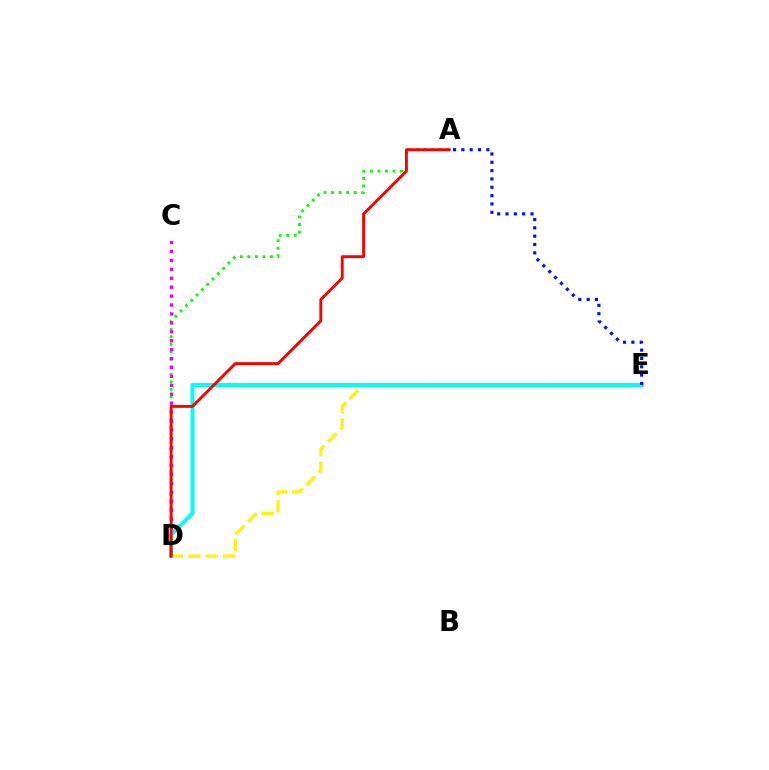{('A', 'D'): [{'color': '#08ff00', 'line_style': 'dotted', 'thickness': 2.04}, {'color': '#ff0000', 'line_style': 'solid', 'thickness': 2.09}], ('C', 'D'): [{'color': '#ee00ff', 'line_style': 'dotted', 'thickness': 2.42}], ('D', 'E'): [{'color': '#fcf500', 'line_style': 'dashed', 'thickness': 2.35}, {'color': '#00fff6', 'line_style': 'solid', 'thickness': 2.85}], ('A', 'E'): [{'color': '#0010ff', 'line_style': 'dotted', 'thickness': 2.26}]}